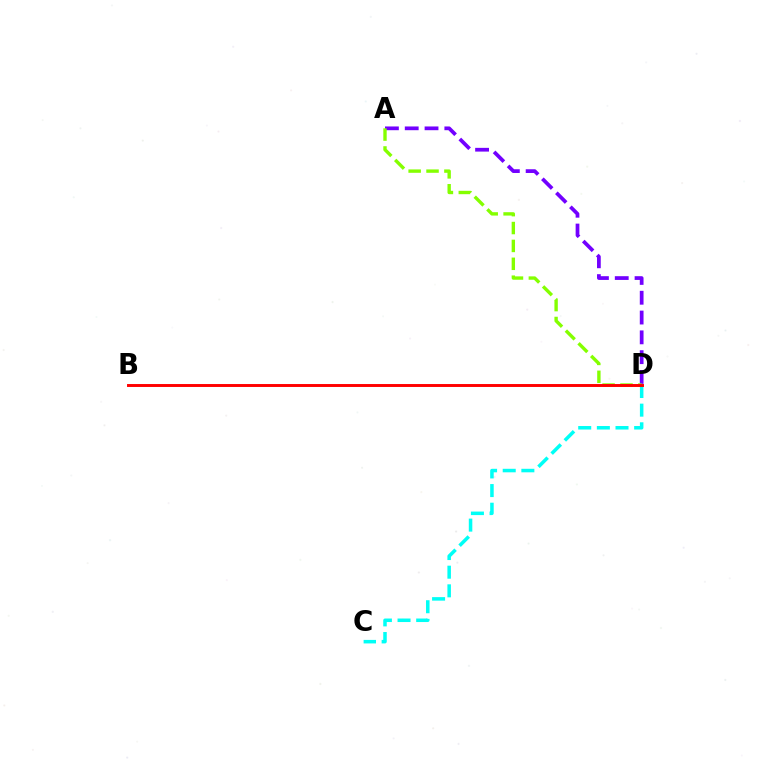{('C', 'D'): [{'color': '#00fff6', 'line_style': 'dashed', 'thickness': 2.53}], ('A', 'D'): [{'color': '#7200ff', 'line_style': 'dashed', 'thickness': 2.69}, {'color': '#84ff00', 'line_style': 'dashed', 'thickness': 2.43}], ('B', 'D'): [{'color': '#ff0000', 'line_style': 'solid', 'thickness': 2.11}]}